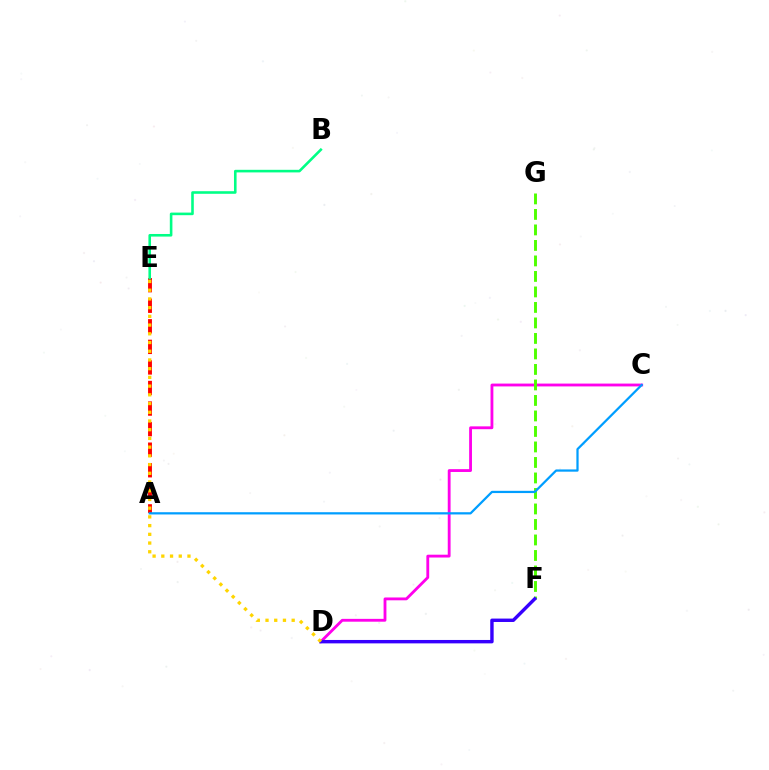{('C', 'D'): [{'color': '#ff00ed', 'line_style': 'solid', 'thickness': 2.04}], ('A', 'E'): [{'color': '#ff0000', 'line_style': 'dashed', 'thickness': 2.79}], ('F', 'G'): [{'color': '#4fff00', 'line_style': 'dashed', 'thickness': 2.11}], ('D', 'F'): [{'color': '#3700ff', 'line_style': 'solid', 'thickness': 2.45}], ('B', 'E'): [{'color': '#00ff86', 'line_style': 'solid', 'thickness': 1.87}], ('D', 'E'): [{'color': '#ffd500', 'line_style': 'dotted', 'thickness': 2.37}], ('A', 'C'): [{'color': '#009eff', 'line_style': 'solid', 'thickness': 1.61}]}